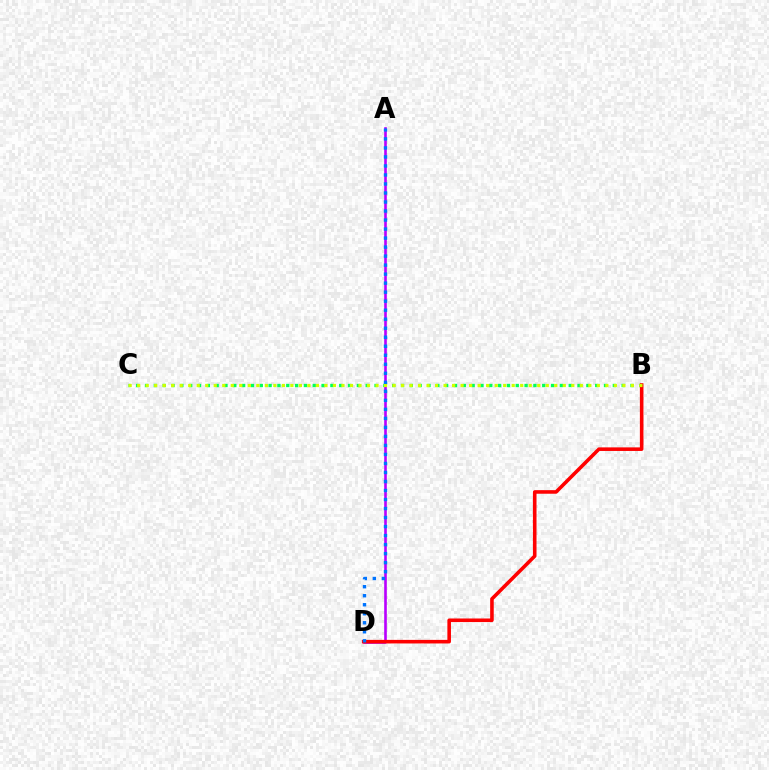{('B', 'C'): [{'color': '#00ff5c', 'line_style': 'dotted', 'thickness': 2.4}, {'color': '#d1ff00', 'line_style': 'dotted', 'thickness': 2.31}], ('A', 'D'): [{'color': '#b900ff', 'line_style': 'solid', 'thickness': 1.89}, {'color': '#0074ff', 'line_style': 'dotted', 'thickness': 2.45}], ('B', 'D'): [{'color': '#ff0000', 'line_style': 'solid', 'thickness': 2.58}]}